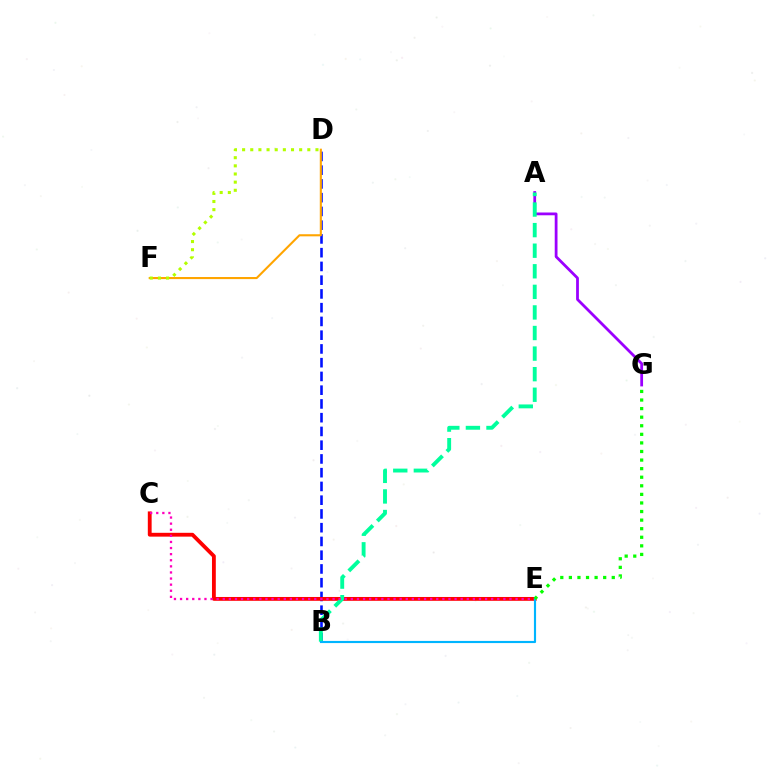{('A', 'G'): [{'color': '#9b00ff', 'line_style': 'solid', 'thickness': 2.0}], ('B', 'D'): [{'color': '#0010ff', 'line_style': 'dashed', 'thickness': 1.87}], ('C', 'E'): [{'color': '#ff0000', 'line_style': 'solid', 'thickness': 2.75}, {'color': '#ff00bd', 'line_style': 'dotted', 'thickness': 1.66}], ('A', 'B'): [{'color': '#00ff9d', 'line_style': 'dashed', 'thickness': 2.8}], ('B', 'E'): [{'color': '#00b5ff', 'line_style': 'solid', 'thickness': 1.55}], ('D', 'F'): [{'color': '#ffa500', 'line_style': 'solid', 'thickness': 1.51}, {'color': '#b3ff00', 'line_style': 'dotted', 'thickness': 2.21}], ('E', 'G'): [{'color': '#08ff00', 'line_style': 'dotted', 'thickness': 2.33}]}